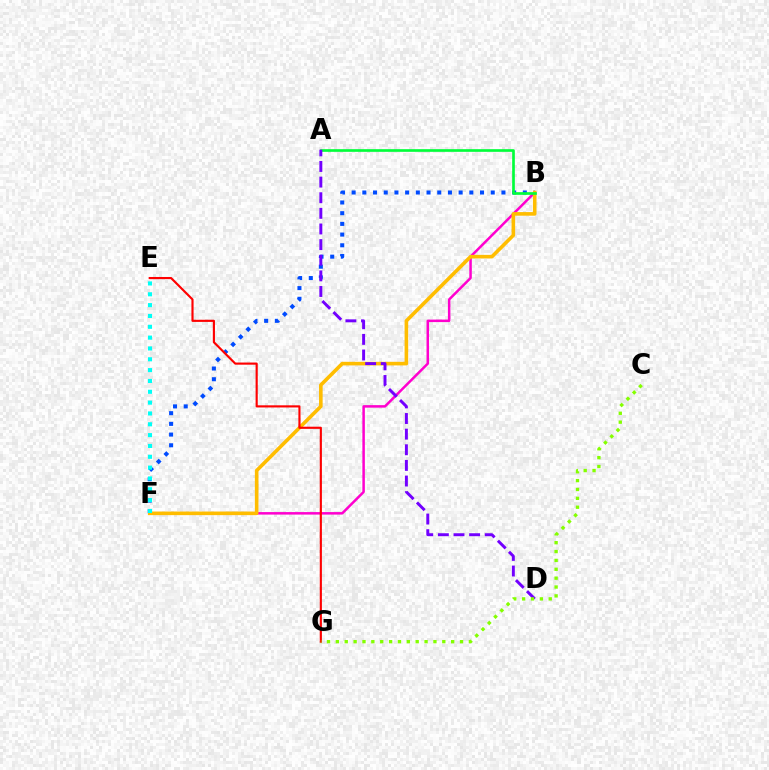{('B', 'F'): [{'color': '#004bff', 'line_style': 'dotted', 'thickness': 2.91}, {'color': '#ff00cf', 'line_style': 'solid', 'thickness': 1.8}, {'color': '#ffbd00', 'line_style': 'solid', 'thickness': 2.59}], ('A', 'B'): [{'color': '#00ff39', 'line_style': 'solid', 'thickness': 1.92}], ('E', 'F'): [{'color': '#00fff6', 'line_style': 'dotted', 'thickness': 2.94}], ('A', 'D'): [{'color': '#7200ff', 'line_style': 'dashed', 'thickness': 2.12}], ('E', 'G'): [{'color': '#ff0000', 'line_style': 'solid', 'thickness': 1.55}], ('C', 'G'): [{'color': '#84ff00', 'line_style': 'dotted', 'thickness': 2.41}]}